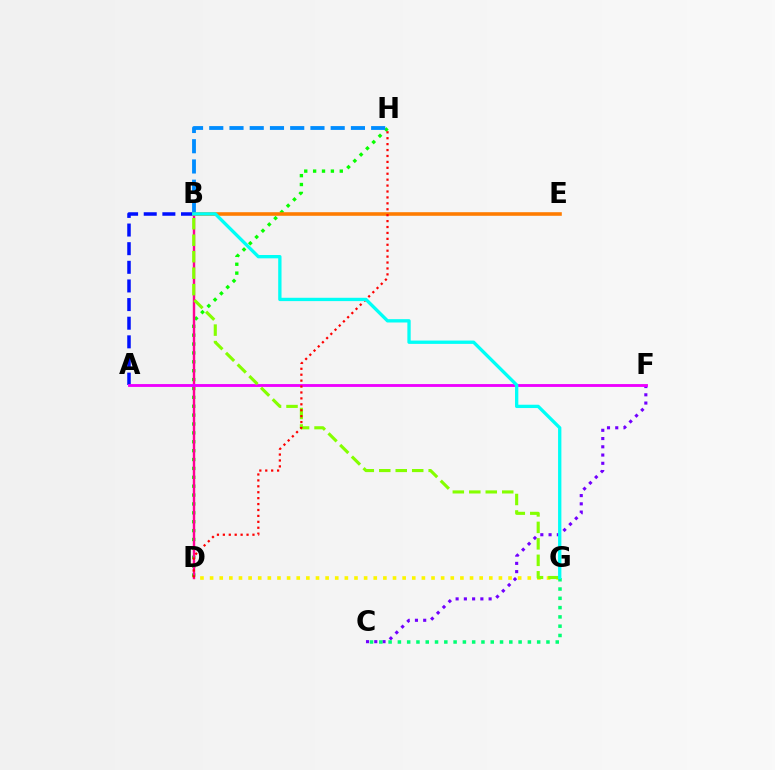{('D', 'H'): [{'color': '#08ff00', 'line_style': 'dotted', 'thickness': 2.41}, {'color': '#ff0000', 'line_style': 'dotted', 'thickness': 1.61}], ('B', 'H'): [{'color': '#008cff', 'line_style': 'dashed', 'thickness': 2.75}], ('D', 'G'): [{'color': '#fcf500', 'line_style': 'dotted', 'thickness': 2.62}], ('B', 'D'): [{'color': '#ff0094', 'line_style': 'solid', 'thickness': 1.73}], ('C', 'F'): [{'color': '#7200ff', 'line_style': 'dotted', 'thickness': 2.24}], ('A', 'B'): [{'color': '#0010ff', 'line_style': 'dashed', 'thickness': 2.53}], ('C', 'G'): [{'color': '#00ff74', 'line_style': 'dotted', 'thickness': 2.52}], ('A', 'F'): [{'color': '#ee00ff', 'line_style': 'solid', 'thickness': 2.05}], ('B', 'G'): [{'color': '#84ff00', 'line_style': 'dashed', 'thickness': 2.24}, {'color': '#00fff6', 'line_style': 'solid', 'thickness': 2.39}], ('B', 'E'): [{'color': '#ff7c00', 'line_style': 'solid', 'thickness': 2.59}]}